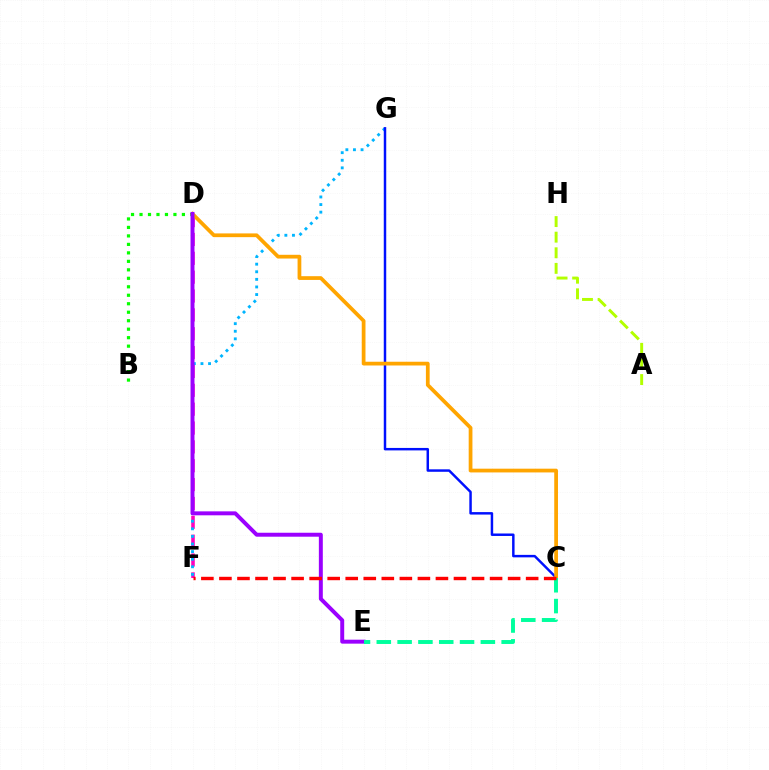{('D', 'F'): [{'color': '#ff00bd', 'line_style': 'dashed', 'thickness': 2.56}], ('F', 'G'): [{'color': '#00b5ff', 'line_style': 'dotted', 'thickness': 2.06}], ('C', 'G'): [{'color': '#0010ff', 'line_style': 'solid', 'thickness': 1.78}], ('C', 'D'): [{'color': '#ffa500', 'line_style': 'solid', 'thickness': 2.7}], ('B', 'D'): [{'color': '#08ff00', 'line_style': 'dotted', 'thickness': 2.3}], ('A', 'H'): [{'color': '#b3ff00', 'line_style': 'dashed', 'thickness': 2.12}], ('D', 'E'): [{'color': '#9b00ff', 'line_style': 'solid', 'thickness': 2.85}], ('C', 'E'): [{'color': '#00ff9d', 'line_style': 'dashed', 'thickness': 2.83}], ('C', 'F'): [{'color': '#ff0000', 'line_style': 'dashed', 'thickness': 2.45}]}